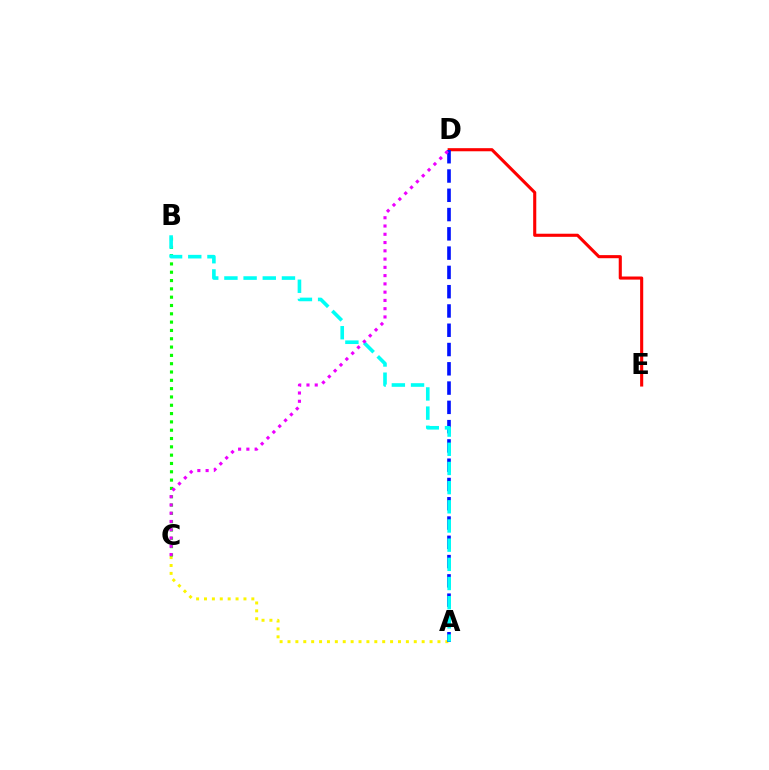{('A', 'C'): [{'color': '#fcf500', 'line_style': 'dotted', 'thickness': 2.14}], ('B', 'C'): [{'color': '#08ff00', 'line_style': 'dotted', 'thickness': 2.26}], ('D', 'E'): [{'color': '#ff0000', 'line_style': 'solid', 'thickness': 2.23}], ('A', 'D'): [{'color': '#0010ff', 'line_style': 'dashed', 'thickness': 2.62}], ('A', 'B'): [{'color': '#00fff6', 'line_style': 'dashed', 'thickness': 2.61}], ('C', 'D'): [{'color': '#ee00ff', 'line_style': 'dotted', 'thickness': 2.25}]}